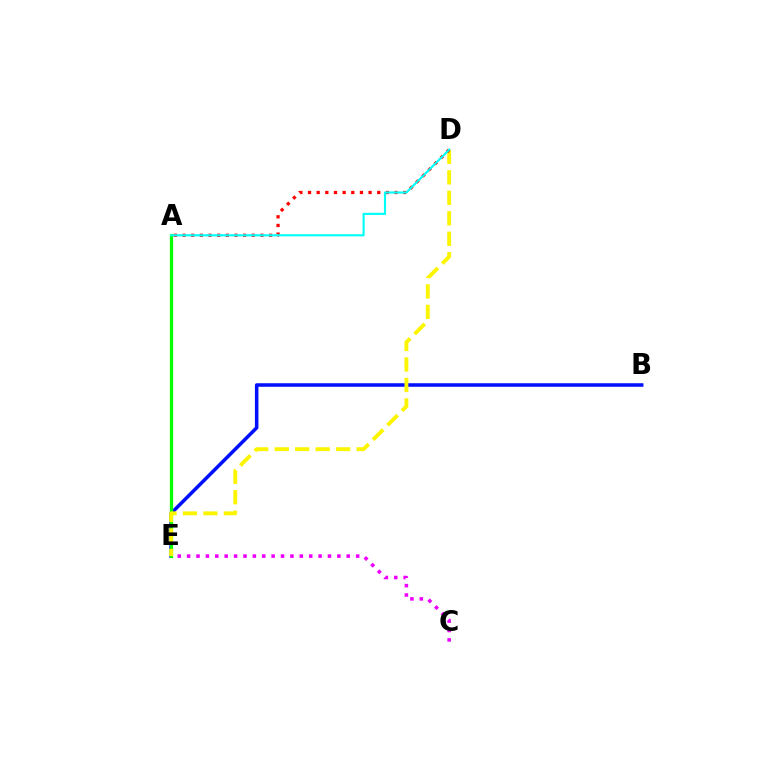{('B', 'E'): [{'color': '#0010ff', 'line_style': 'solid', 'thickness': 2.54}], ('C', 'E'): [{'color': '#ee00ff', 'line_style': 'dotted', 'thickness': 2.55}], ('A', 'E'): [{'color': '#08ff00', 'line_style': 'solid', 'thickness': 2.34}], ('D', 'E'): [{'color': '#fcf500', 'line_style': 'dashed', 'thickness': 2.78}], ('A', 'D'): [{'color': '#ff0000', 'line_style': 'dotted', 'thickness': 2.35}, {'color': '#00fff6', 'line_style': 'solid', 'thickness': 1.54}]}